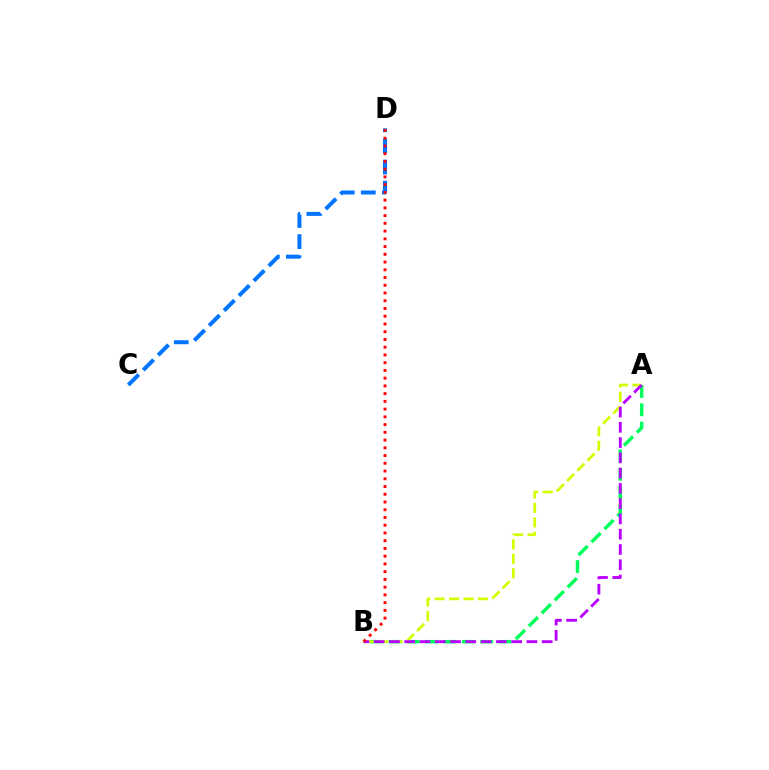{('C', 'D'): [{'color': '#0074ff', 'line_style': 'dashed', 'thickness': 2.86}], ('A', 'B'): [{'color': '#00ff5c', 'line_style': 'dashed', 'thickness': 2.49}, {'color': '#d1ff00', 'line_style': 'dashed', 'thickness': 1.96}, {'color': '#b900ff', 'line_style': 'dashed', 'thickness': 2.07}], ('B', 'D'): [{'color': '#ff0000', 'line_style': 'dotted', 'thickness': 2.1}]}